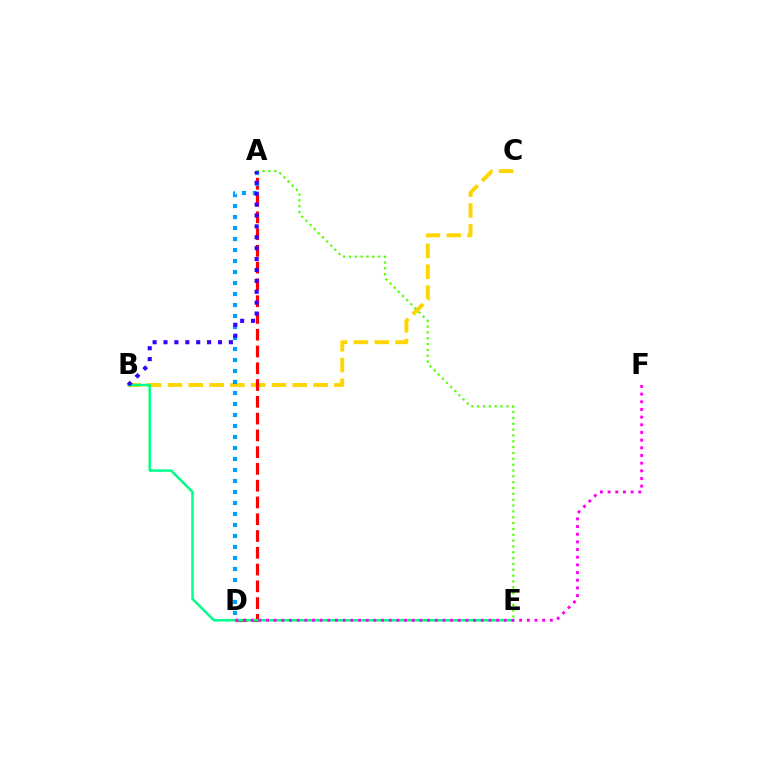{('B', 'C'): [{'color': '#ffd500', 'line_style': 'dashed', 'thickness': 2.83}], ('A', 'D'): [{'color': '#ff0000', 'line_style': 'dashed', 'thickness': 2.28}, {'color': '#009eff', 'line_style': 'dotted', 'thickness': 2.99}], ('B', 'E'): [{'color': '#00ff86', 'line_style': 'solid', 'thickness': 1.79}], ('D', 'F'): [{'color': '#ff00ed', 'line_style': 'dotted', 'thickness': 2.08}], ('A', 'E'): [{'color': '#4fff00', 'line_style': 'dotted', 'thickness': 1.59}], ('A', 'B'): [{'color': '#3700ff', 'line_style': 'dotted', 'thickness': 2.96}]}